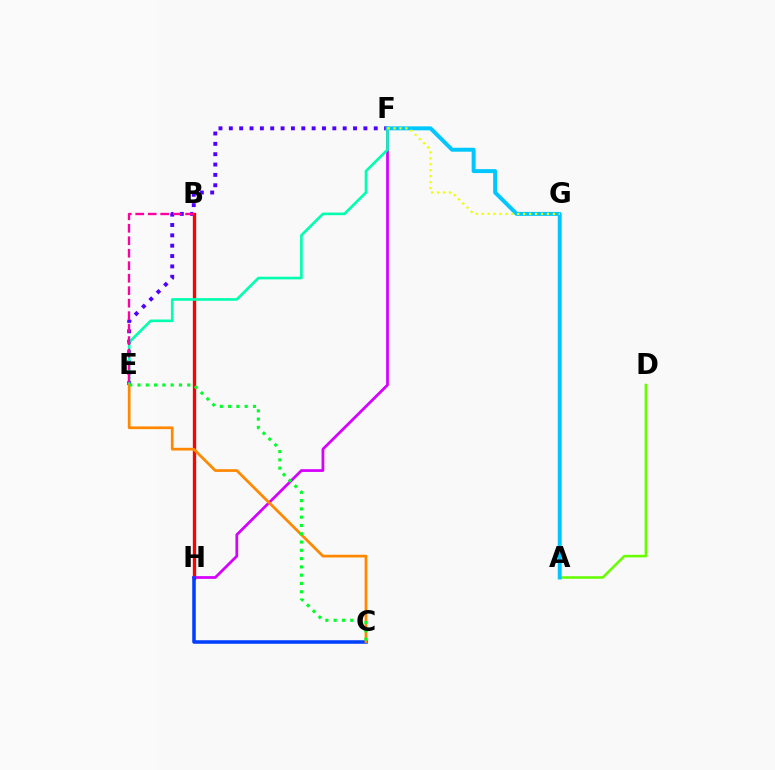{('E', 'F'): [{'color': '#4f00ff', 'line_style': 'dotted', 'thickness': 2.81}, {'color': '#00ffaf', 'line_style': 'solid', 'thickness': 1.91}], ('A', 'D'): [{'color': '#66ff00', 'line_style': 'solid', 'thickness': 1.83}], ('A', 'F'): [{'color': '#00c7ff', 'line_style': 'solid', 'thickness': 2.85}], ('B', 'H'): [{'color': '#ff0000', 'line_style': 'solid', 'thickness': 2.39}], ('F', 'H'): [{'color': '#d600ff', 'line_style': 'solid', 'thickness': 1.97}], ('C', 'H'): [{'color': '#003fff', 'line_style': 'solid', 'thickness': 2.54}], ('B', 'E'): [{'color': '#ff00a0', 'line_style': 'dashed', 'thickness': 1.7}], ('C', 'E'): [{'color': '#ff8800', 'line_style': 'solid', 'thickness': 1.97}, {'color': '#00ff27', 'line_style': 'dotted', 'thickness': 2.25}], ('F', 'G'): [{'color': '#eeff00', 'line_style': 'dotted', 'thickness': 1.61}]}